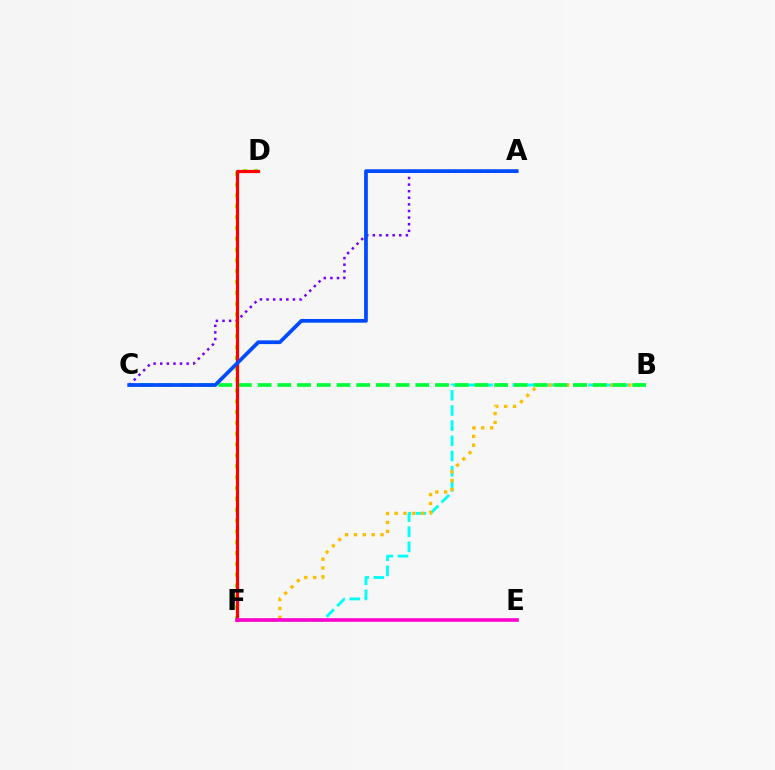{('B', 'F'): [{'color': '#00fff6', 'line_style': 'dashed', 'thickness': 2.06}, {'color': '#ffbd00', 'line_style': 'dotted', 'thickness': 2.41}], ('A', 'C'): [{'color': '#7200ff', 'line_style': 'dotted', 'thickness': 1.79}, {'color': '#004bff', 'line_style': 'solid', 'thickness': 2.68}], ('D', 'F'): [{'color': '#84ff00', 'line_style': 'dotted', 'thickness': 2.94}, {'color': '#ff0000', 'line_style': 'solid', 'thickness': 2.3}], ('B', 'C'): [{'color': '#00ff39', 'line_style': 'dashed', 'thickness': 2.68}], ('E', 'F'): [{'color': '#ff00cf', 'line_style': 'solid', 'thickness': 2.59}]}